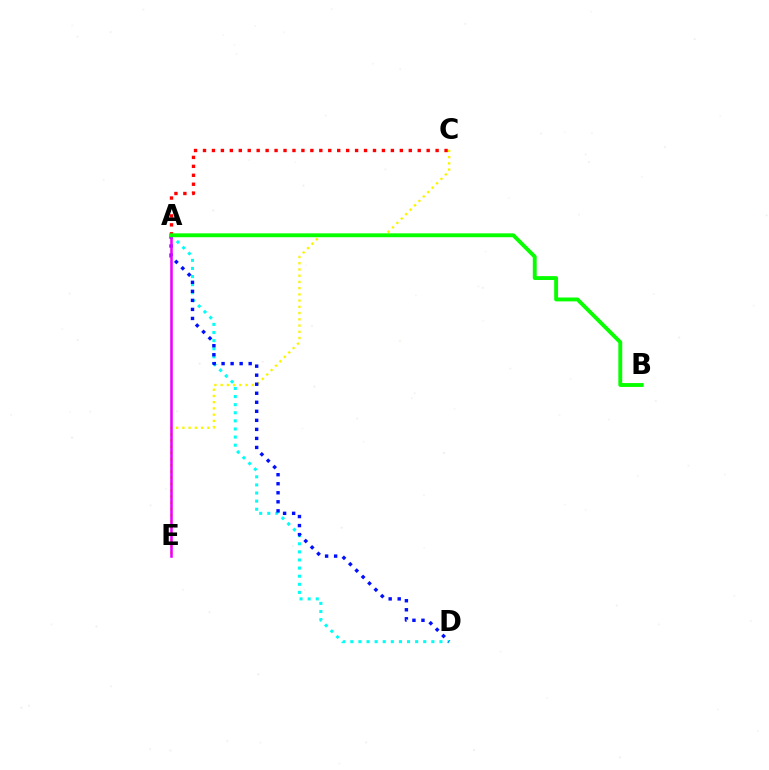{('C', 'E'): [{'color': '#fcf500', 'line_style': 'dotted', 'thickness': 1.69}], ('A', 'D'): [{'color': '#00fff6', 'line_style': 'dotted', 'thickness': 2.2}, {'color': '#0010ff', 'line_style': 'dotted', 'thickness': 2.45}], ('A', 'C'): [{'color': '#ff0000', 'line_style': 'dotted', 'thickness': 2.43}], ('A', 'E'): [{'color': '#ee00ff', 'line_style': 'solid', 'thickness': 1.84}], ('A', 'B'): [{'color': '#08ff00', 'line_style': 'solid', 'thickness': 2.79}]}